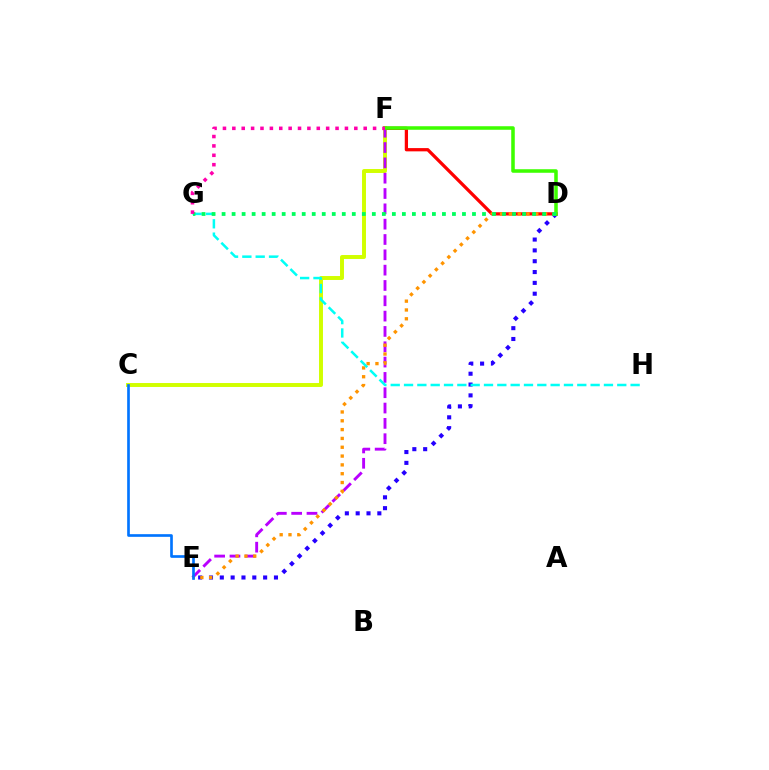{('D', 'E'): [{'color': '#2500ff', 'line_style': 'dotted', 'thickness': 2.94}, {'color': '#ff9400', 'line_style': 'dotted', 'thickness': 2.4}], ('C', 'F'): [{'color': '#d1ff00', 'line_style': 'solid', 'thickness': 2.84}], ('D', 'F'): [{'color': '#ff0000', 'line_style': 'solid', 'thickness': 2.35}, {'color': '#3dff00', 'line_style': 'solid', 'thickness': 2.55}], ('E', 'F'): [{'color': '#b900ff', 'line_style': 'dashed', 'thickness': 2.08}], ('G', 'H'): [{'color': '#00fff6', 'line_style': 'dashed', 'thickness': 1.81}], ('D', 'G'): [{'color': '#00ff5c', 'line_style': 'dotted', 'thickness': 2.72}], ('C', 'E'): [{'color': '#0074ff', 'line_style': 'solid', 'thickness': 1.92}], ('F', 'G'): [{'color': '#ff00ac', 'line_style': 'dotted', 'thickness': 2.55}]}